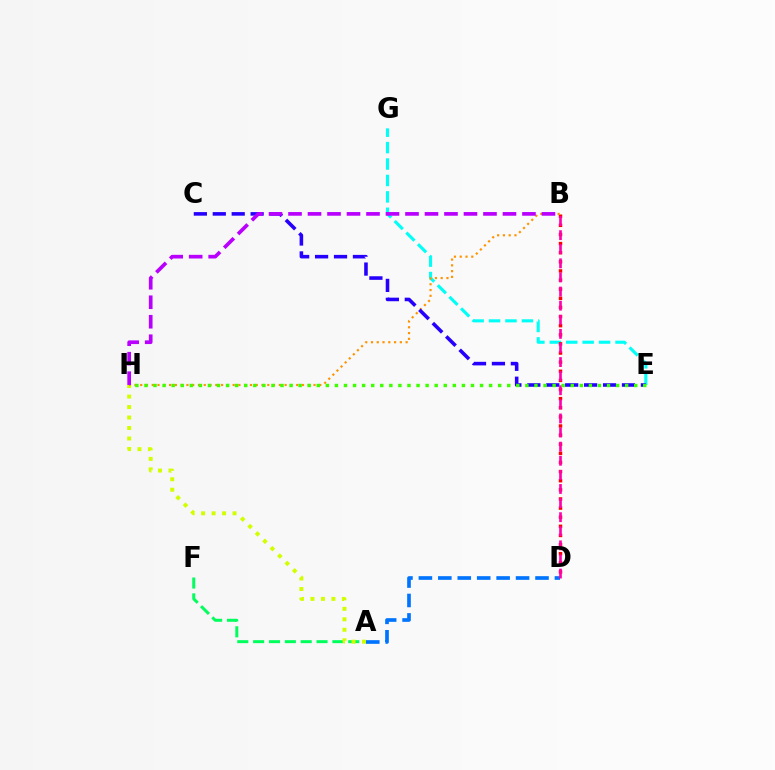{('E', 'G'): [{'color': '#00fff6', 'line_style': 'dashed', 'thickness': 2.23}], ('A', 'D'): [{'color': '#0074ff', 'line_style': 'dashed', 'thickness': 2.64}], ('A', 'F'): [{'color': '#00ff5c', 'line_style': 'dashed', 'thickness': 2.15}], ('B', 'D'): [{'color': '#ff0000', 'line_style': 'dotted', 'thickness': 2.48}, {'color': '#ff00ac', 'line_style': 'dashed', 'thickness': 1.92}], ('A', 'H'): [{'color': '#d1ff00', 'line_style': 'dotted', 'thickness': 2.85}], ('B', 'H'): [{'color': '#ff9400', 'line_style': 'dotted', 'thickness': 1.57}, {'color': '#b900ff', 'line_style': 'dashed', 'thickness': 2.65}], ('C', 'E'): [{'color': '#2500ff', 'line_style': 'dashed', 'thickness': 2.57}], ('E', 'H'): [{'color': '#3dff00', 'line_style': 'dotted', 'thickness': 2.46}]}